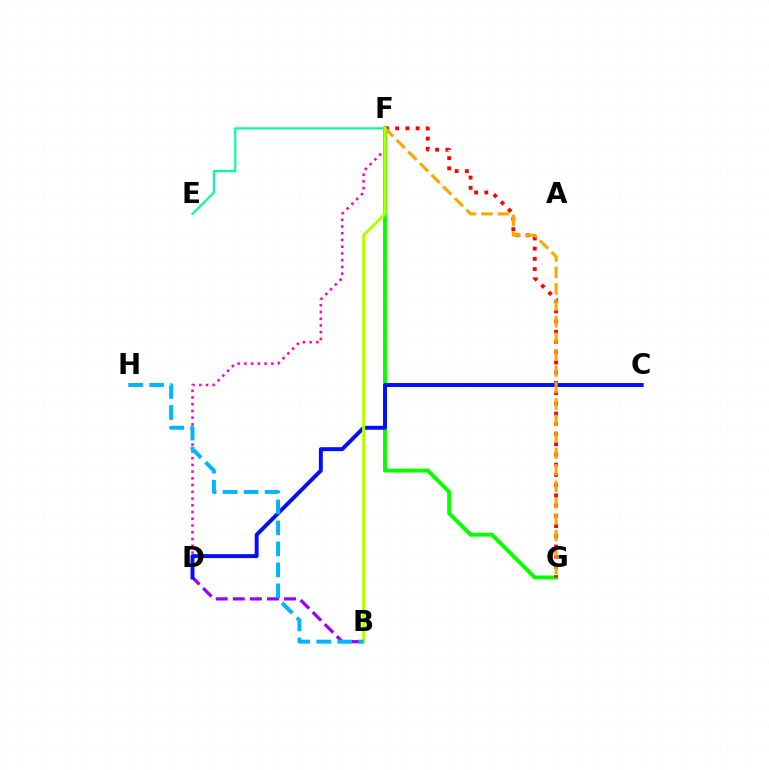{('D', 'F'): [{'color': '#ff00bd', 'line_style': 'dotted', 'thickness': 1.83}], ('F', 'G'): [{'color': '#08ff00', 'line_style': 'solid', 'thickness': 2.83}, {'color': '#ff0000', 'line_style': 'dotted', 'thickness': 2.78}, {'color': '#ffa500', 'line_style': 'dashed', 'thickness': 2.24}], ('B', 'D'): [{'color': '#9b00ff', 'line_style': 'dashed', 'thickness': 2.32}], ('C', 'D'): [{'color': '#0010ff', 'line_style': 'solid', 'thickness': 2.84}], ('E', 'F'): [{'color': '#00ff9d', 'line_style': 'solid', 'thickness': 1.56}], ('B', 'F'): [{'color': '#b3ff00', 'line_style': 'solid', 'thickness': 2.13}], ('B', 'H'): [{'color': '#00b5ff', 'line_style': 'dashed', 'thickness': 2.85}]}